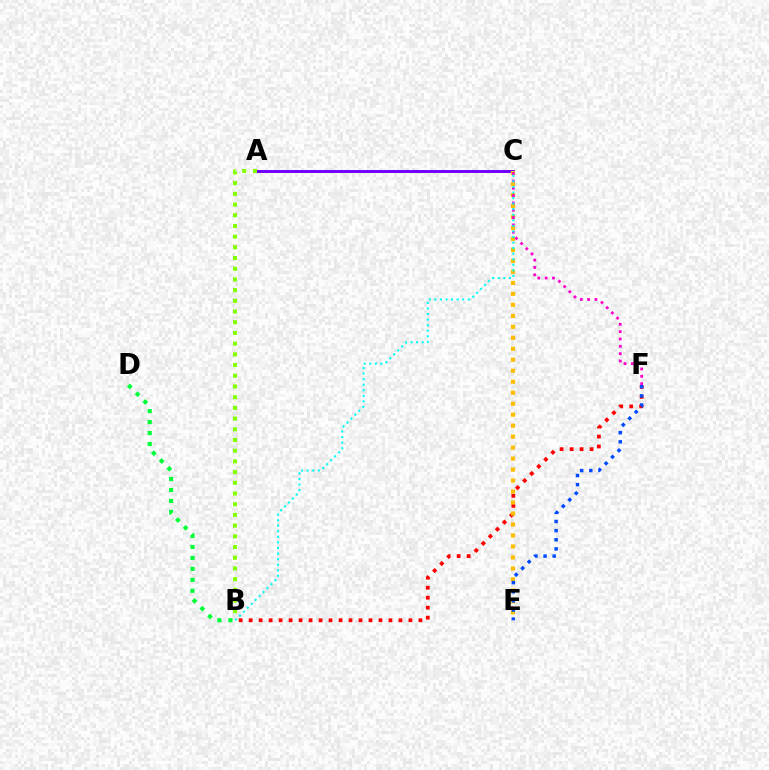{('B', 'F'): [{'color': '#ff0000', 'line_style': 'dotted', 'thickness': 2.71}], ('A', 'C'): [{'color': '#7200ff', 'line_style': 'solid', 'thickness': 2.13}], ('C', 'E'): [{'color': '#ffbd00', 'line_style': 'dotted', 'thickness': 2.98}], ('C', 'F'): [{'color': '#ff00cf', 'line_style': 'dotted', 'thickness': 1.99}], ('E', 'F'): [{'color': '#004bff', 'line_style': 'dotted', 'thickness': 2.48}], ('B', 'C'): [{'color': '#00fff6', 'line_style': 'dotted', 'thickness': 1.51}], ('A', 'B'): [{'color': '#84ff00', 'line_style': 'dotted', 'thickness': 2.91}], ('B', 'D'): [{'color': '#00ff39', 'line_style': 'dotted', 'thickness': 2.98}]}